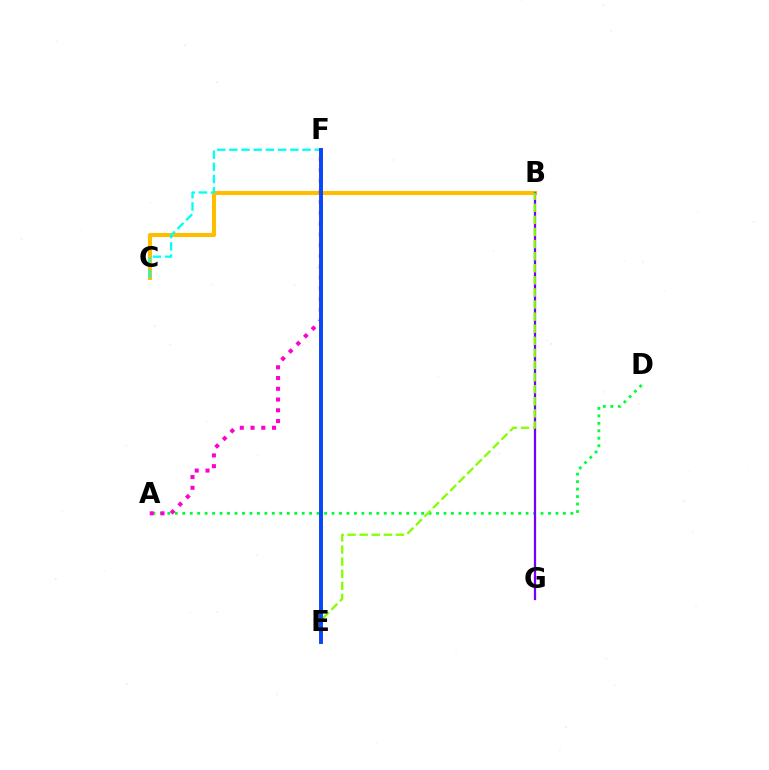{('A', 'D'): [{'color': '#00ff39', 'line_style': 'dotted', 'thickness': 2.03}], ('B', 'C'): [{'color': '#ffbd00', 'line_style': 'solid', 'thickness': 2.94}], ('C', 'F'): [{'color': '#00fff6', 'line_style': 'dashed', 'thickness': 1.66}], ('B', 'G'): [{'color': '#7200ff', 'line_style': 'solid', 'thickness': 1.62}], ('A', 'F'): [{'color': '#ff00cf', 'line_style': 'dotted', 'thickness': 2.92}], ('E', 'F'): [{'color': '#ff0000', 'line_style': 'solid', 'thickness': 2.59}, {'color': '#004bff', 'line_style': 'solid', 'thickness': 2.71}], ('B', 'E'): [{'color': '#84ff00', 'line_style': 'dashed', 'thickness': 1.64}]}